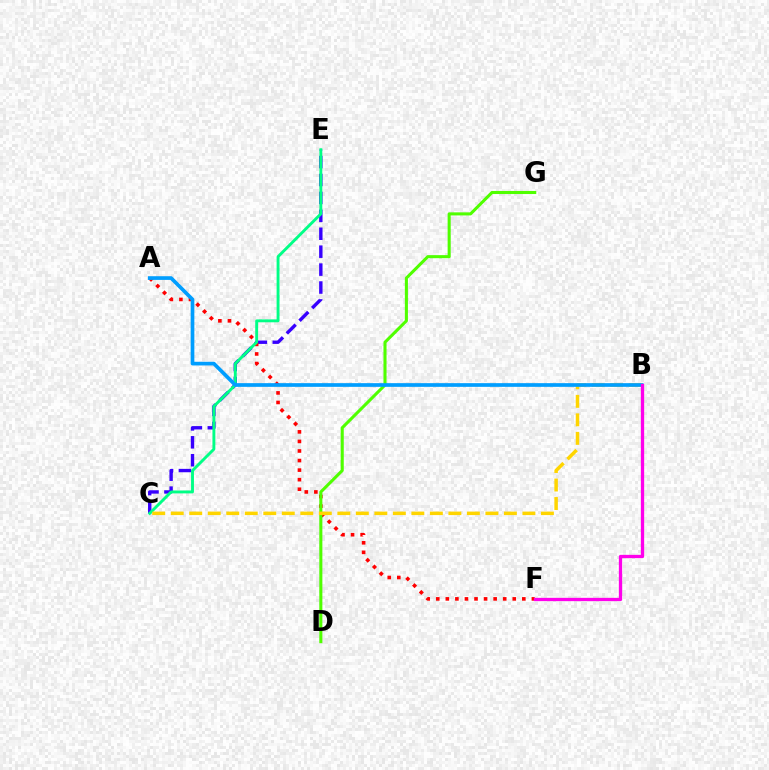{('C', 'E'): [{'color': '#3700ff', 'line_style': 'dashed', 'thickness': 2.43}, {'color': '#00ff86', 'line_style': 'solid', 'thickness': 2.08}], ('A', 'F'): [{'color': '#ff0000', 'line_style': 'dotted', 'thickness': 2.6}], ('D', 'G'): [{'color': '#4fff00', 'line_style': 'solid', 'thickness': 2.21}], ('B', 'C'): [{'color': '#ffd500', 'line_style': 'dashed', 'thickness': 2.51}], ('A', 'B'): [{'color': '#009eff', 'line_style': 'solid', 'thickness': 2.66}], ('B', 'F'): [{'color': '#ff00ed', 'line_style': 'solid', 'thickness': 2.38}]}